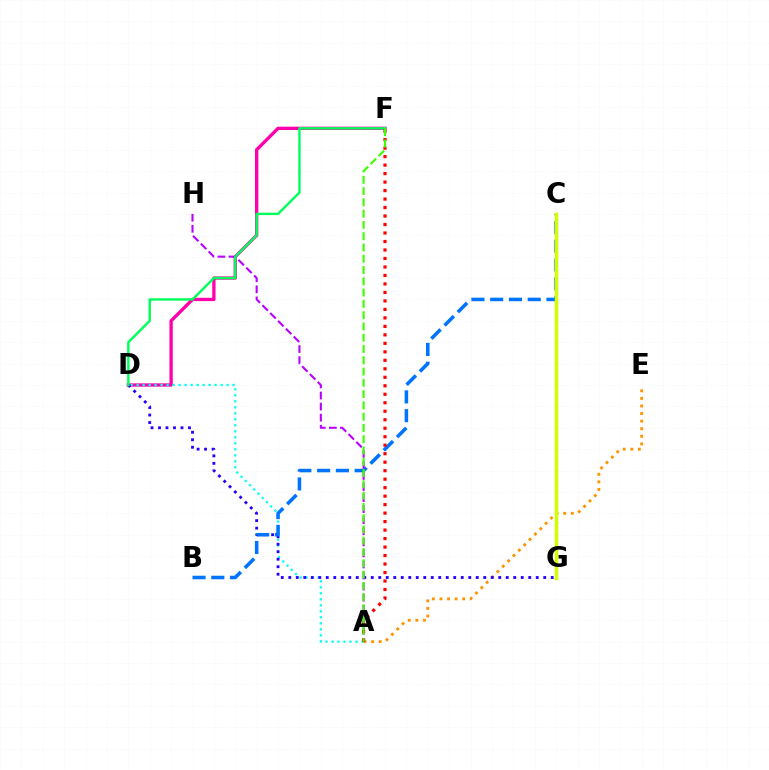{('D', 'F'): [{'color': '#ff00ac', 'line_style': 'solid', 'thickness': 2.39}, {'color': '#00ff5c', 'line_style': 'solid', 'thickness': 1.74}], ('A', 'E'): [{'color': '#ff9400', 'line_style': 'dotted', 'thickness': 2.06}], ('A', 'D'): [{'color': '#00fff6', 'line_style': 'dotted', 'thickness': 1.63}], ('D', 'G'): [{'color': '#2500ff', 'line_style': 'dotted', 'thickness': 2.04}], ('B', 'C'): [{'color': '#0074ff', 'line_style': 'dashed', 'thickness': 2.55}], ('A', 'H'): [{'color': '#b900ff', 'line_style': 'dashed', 'thickness': 1.5}], ('A', 'F'): [{'color': '#ff0000', 'line_style': 'dotted', 'thickness': 2.31}, {'color': '#3dff00', 'line_style': 'dashed', 'thickness': 1.53}], ('C', 'G'): [{'color': '#d1ff00', 'line_style': 'solid', 'thickness': 2.5}]}